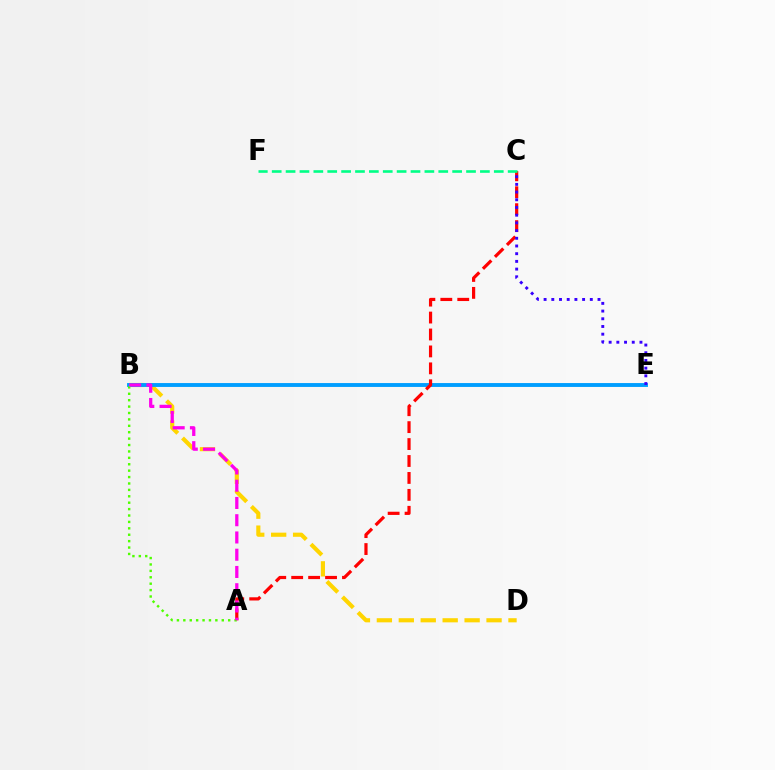{('B', 'D'): [{'color': '#ffd500', 'line_style': 'dashed', 'thickness': 2.98}], ('B', 'E'): [{'color': '#009eff', 'line_style': 'solid', 'thickness': 2.79}], ('A', 'C'): [{'color': '#ff0000', 'line_style': 'dashed', 'thickness': 2.3}], ('A', 'B'): [{'color': '#4fff00', 'line_style': 'dotted', 'thickness': 1.74}, {'color': '#ff00ed', 'line_style': 'dashed', 'thickness': 2.34}], ('C', 'F'): [{'color': '#00ff86', 'line_style': 'dashed', 'thickness': 1.89}], ('C', 'E'): [{'color': '#3700ff', 'line_style': 'dotted', 'thickness': 2.09}]}